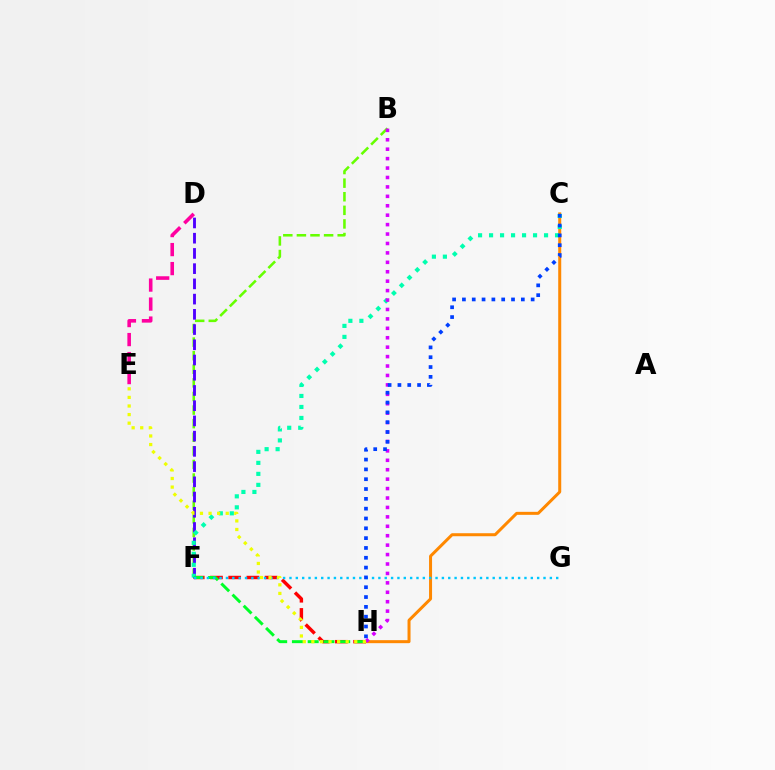{('D', 'E'): [{'color': '#ff00a0', 'line_style': 'dashed', 'thickness': 2.58}], ('C', 'H'): [{'color': '#ff8800', 'line_style': 'solid', 'thickness': 2.16}, {'color': '#003fff', 'line_style': 'dotted', 'thickness': 2.67}], ('B', 'F'): [{'color': '#66ff00', 'line_style': 'dashed', 'thickness': 1.85}], ('D', 'F'): [{'color': '#4f00ff', 'line_style': 'dashed', 'thickness': 2.07}], ('F', 'H'): [{'color': '#ff0000', 'line_style': 'dashed', 'thickness': 2.48}, {'color': '#00ff27', 'line_style': 'dashed', 'thickness': 2.14}], ('C', 'F'): [{'color': '#00ffaf', 'line_style': 'dotted', 'thickness': 2.99}], ('B', 'H'): [{'color': '#d600ff', 'line_style': 'dotted', 'thickness': 2.56}], ('F', 'G'): [{'color': '#00c7ff', 'line_style': 'dotted', 'thickness': 1.73}], ('E', 'H'): [{'color': '#eeff00', 'line_style': 'dotted', 'thickness': 2.33}]}